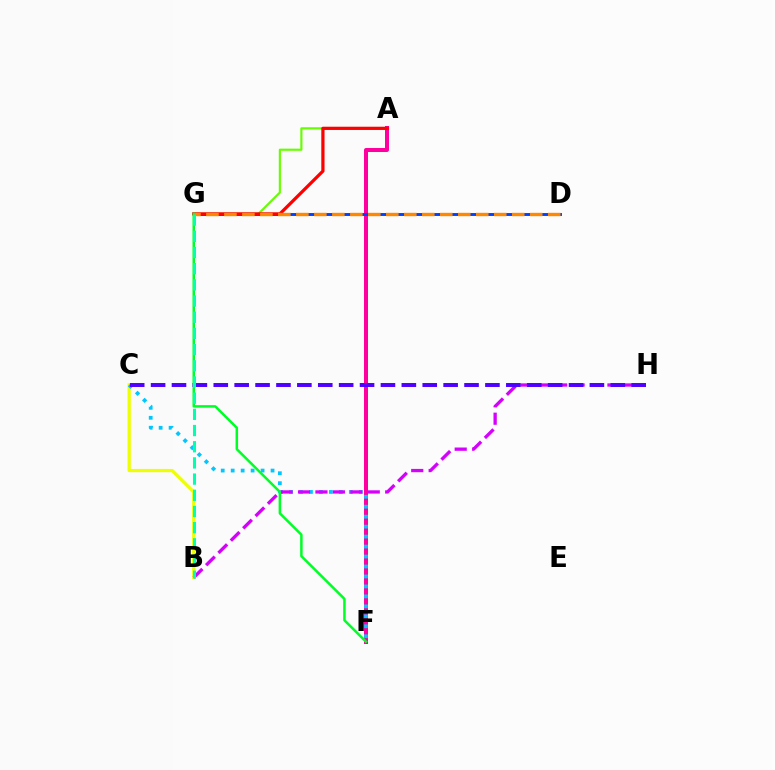{('B', 'C'): [{'color': '#eeff00', 'line_style': 'solid', 'thickness': 2.33}], ('A', 'G'): [{'color': '#66ff00', 'line_style': 'solid', 'thickness': 1.56}, {'color': '#ff0000', 'line_style': 'solid', 'thickness': 2.32}], ('A', 'F'): [{'color': '#ff00a0', 'line_style': 'solid', 'thickness': 2.88}], ('C', 'F'): [{'color': '#00c7ff', 'line_style': 'dotted', 'thickness': 2.71}], ('B', 'H'): [{'color': '#d600ff', 'line_style': 'dashed', 'thickness': 2.37}], ('D', 'G'): [{'color': '#003fff', 'line_style': 'solid', 'thickness': 2.09}, {'color': '#ff8800', 'line_style': 'dashed', 'thickness': 2.44}], ('F', 'G'): [{'color': '#00ff27', 'line_style': 'solid', 'thickness': 1.81}], ('C', 'H'): [{'color': '#4f00ff', 'line_style': 'dashed', 'thickness': 2.84}], ('B', 'G'): [{'color': '#00ffaf', 'line_style': 'dashed', 'thickness': 2.2}]}